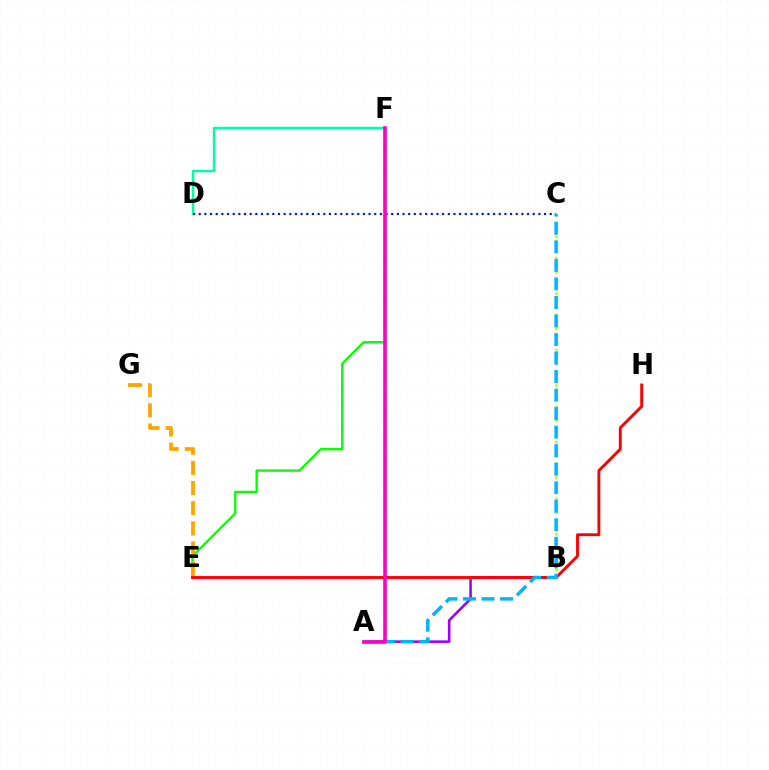{('E', 'F'): [{'color': '#08ff00', 'line_style': 'solid', 'thickness': 1.68}], ('D', 'F'): [{'color': '#00ff9d', 'line_style': 'solid', 'thickness': 1.75}], ('A', 'B'): [{'color': '#9b00ff', 'line_style': 'solid', 'thickness': 1.84}], ('E', 'G'): [{'color': '#ffa500', 'line_style': 'dashed', 'thickness': 2.73}], ('E', 'H'): [{'color': '#ff0000', 'line_style': 'solid', 'thickness': 2.09}], ('C', 'D'): [{'color': '#0010ff', 'line_style': 'dotted', 'thickness': 1.54}], ('B', 'C'): [{'color': '#b3ff00', 'line_style': 'dotted', 'thickness': 1.92}], ('A', 'C'): [{'color': '#00b5ff', 'line_style': 'dashed', 'thickness': 2.52}], ('A', 'F'): [{'color': '#ff00bd', 'line_style': 'solid', 'thickness': 2.58}]}